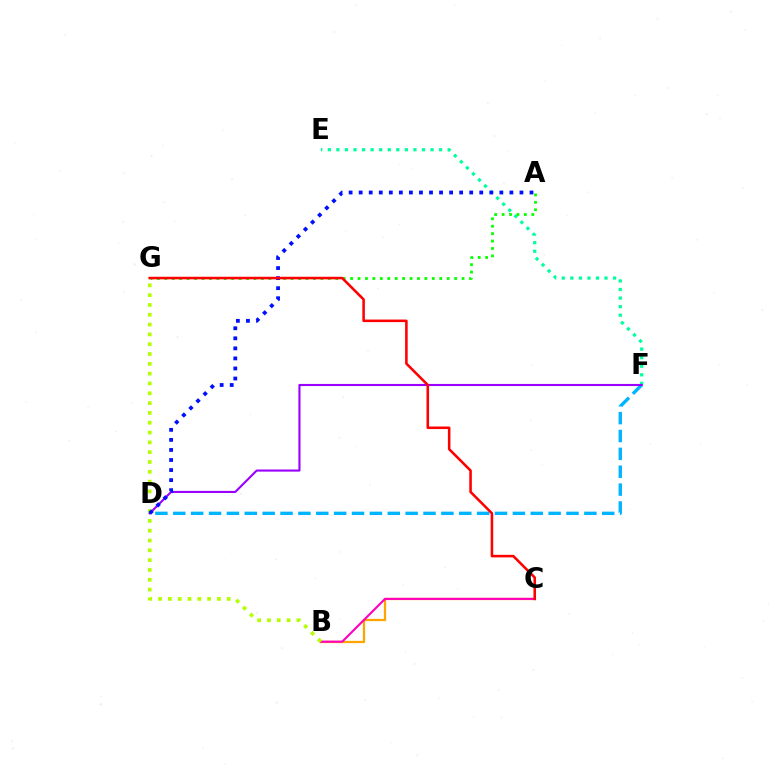{('E', 'F'): [{'color': '#00ff9d', 'line_style': 'dotted', 'thickness': 2.33}], ('A', 'G'): [{'color': '#08ff00', 'line_style': 'dotted', 'thickness': 2.02}], ('B', 'C'): [{'color': '#ffa500', 'line_style': 'solid', 'thickness': 1.62}, {'color': '#ff00bd', 'line_style': 'solid', 'thickness': 1.53}], ('D', 'F'): [{'color': '#00b5ff', 'line_style': 'dashed', 'thickness': 2.43}, {'color': '#9b00ff', 'line_style': 'solid', 'thickness': 1.52}], ('B', 'G'): [{'color': '#b3ff00', 'line_style': 'dotted', 'thickness': 2.67}], ('A', 'D'): [{'color': '#0010ff', 'line_style': 'dotted', 'thickness': 2.73}], ('C', 'G'): [{'color': '#ff0000', 'line_style': 'solid', 'thickness': 1.84}]}